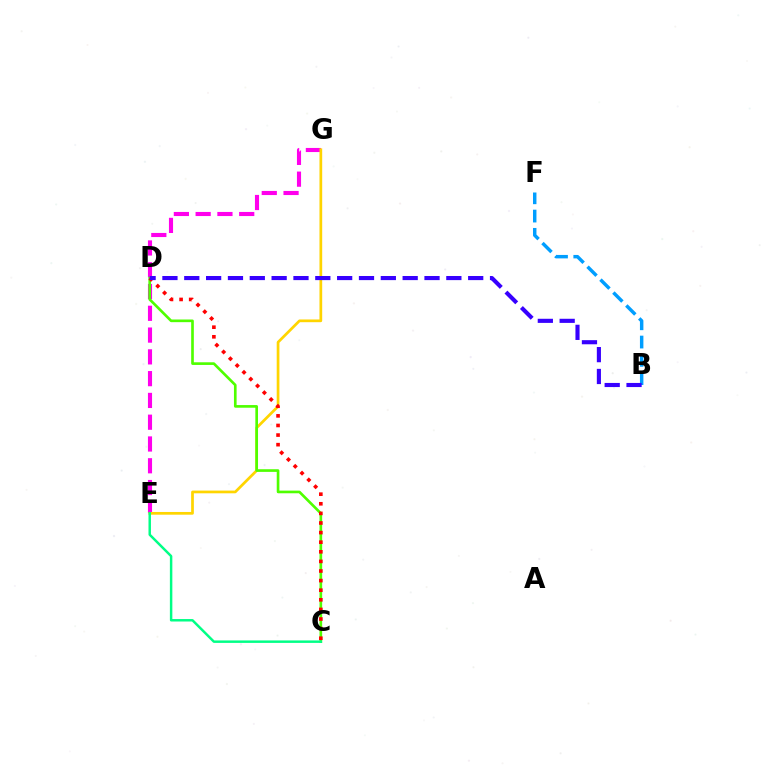{('E', 'G'): [{'color': '#ff00ed', 'line_style': 'dashed', 'thickness': 2.96}, {'color': '#ffd500', 'line_style': 'solid', 'thickness': 1.96}], ('C', 'D'): [{'color': '#4fff00', 'line_style': 'solid', 'thickness': 1.91}, {'color': '#ff0000', 'line_style': 'dotted', 'thickness': 2.61}], ('B', 'F'): [{'color': '#009eff', 'line_style': 'dashed', 'thickness': 2.48}], ('C', 'E'): [{'color': '#00ff86', 'line_style': 'solid', 'thickness': 1.77}], ('B', 'D'): [{'color': '#3700ff', 'line_style': 'dashed', 'thickness': 2.97}]}